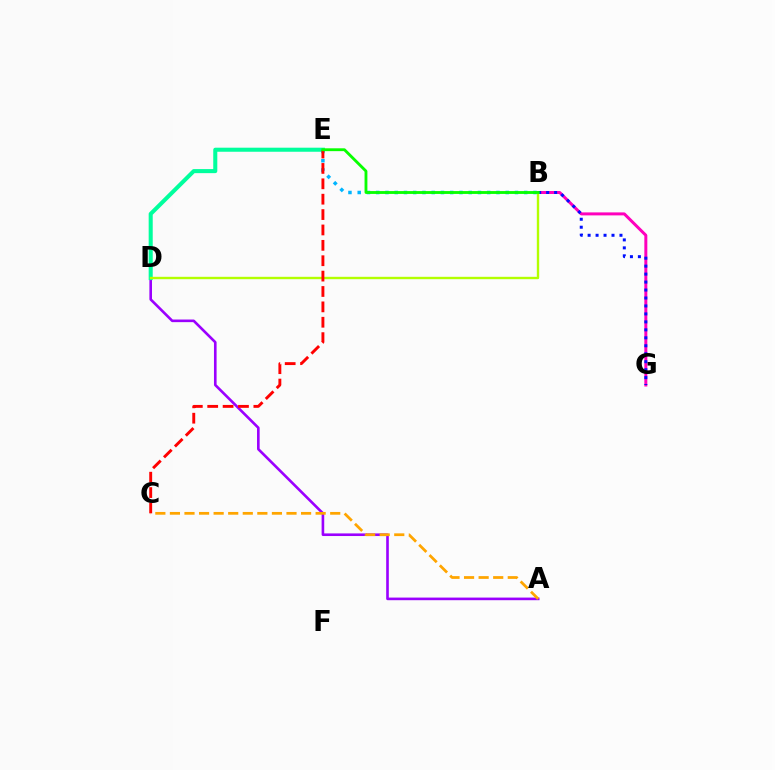{('A', 'D'): [{'color': '#9b00ff', 'line_style': 'solid', 'thickness': 1.89}], ('B', 'E'): [{'color': '#00b5ff', 'line_style': 'dotted', 'thickness': 2.51}, {'color': '#08ff00', 'line_style': 'solid', 'thickness': 2.05}], ('A', 'C'): [{'color': '#ffa500', 'line_style': 'dashed', 'thickness': 1.98}], ('B', 'G'): [{'color': '#ff00bd', 'line_style': 'solid', 'thickness': 2.15}, {'color': '#0010ff', 'line_style': 'dotted', 'thickness': 2.16}], ('D', 'E'): [{'color': '#00ff9d', 'line_style': 'solid', 'thickness': 2.92}], ('B', 'D'): [{'color': '#b3ff00', 'line_style': 'solid', 'thickness': 1.71}], ('C', 'E'): [{'color': '#ff0000', 'line_style': 'dashed', 'thickness': 2.09}]}